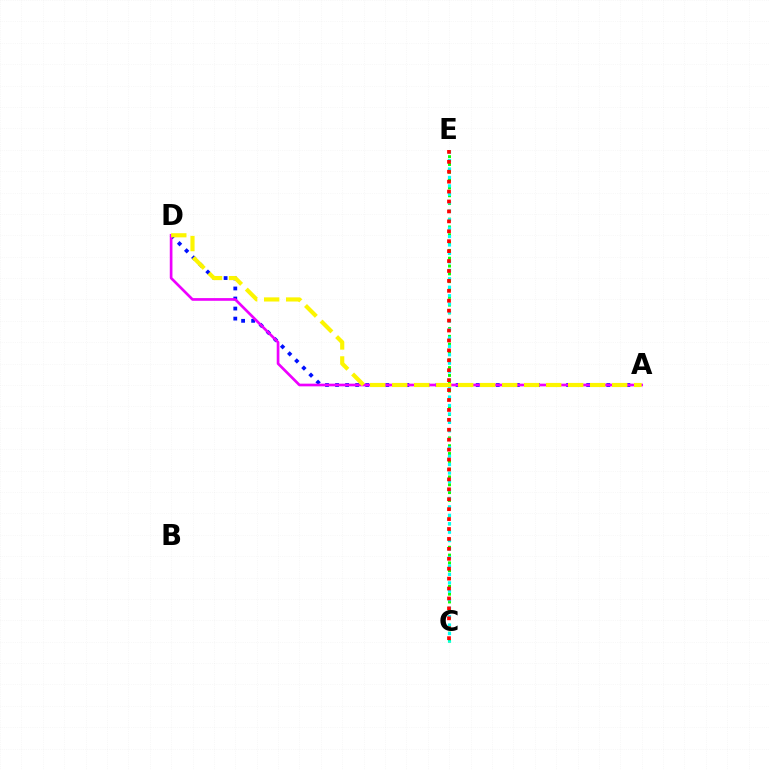{('C', 'E'): [{'color': '#08ff00', 'line_style': 'dotted', 'thickness': 2.12}, {'color': '#00fff6', 'line_style': 'dotted', 'thickness': 2.29}, {'color': '#ff0000', 'line_style': 'dotted', 'thickness': 2.7}], ('A', 'D'): [{'color': '#0010ff', 'line_style': 'dotted', 'thickness': 2.73}, {'color': '#ee00ff', 'line_style': 'solid', 'thickness': 1.93}, {'color': '#fcf500', 'line_style': 'dashed', 'thickness': 2.99}]}